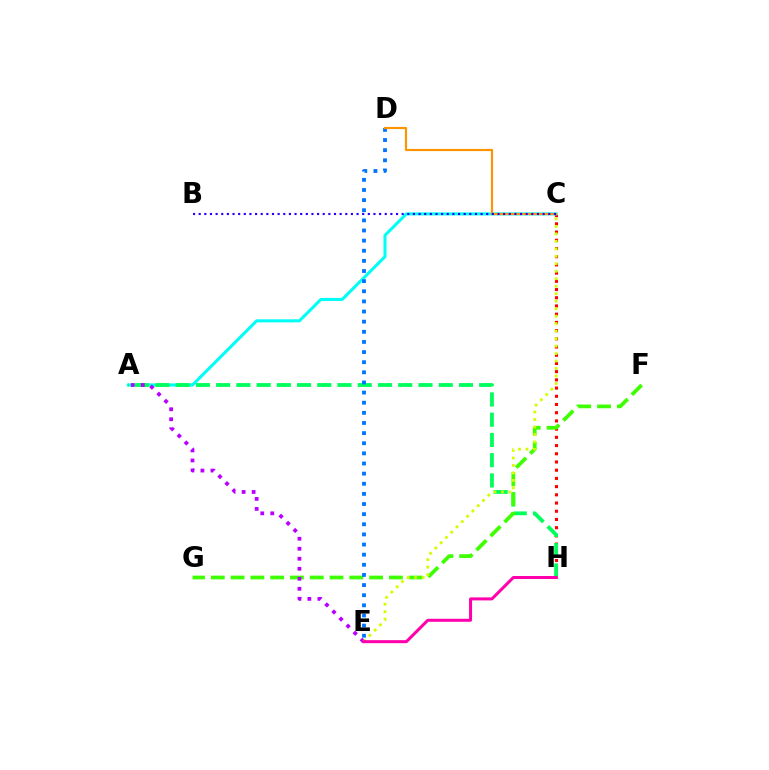{('C', 'H'): [{'color': '#ff0000', 'line_style': 'dotted', 'thickness': 2.23}], ('A', 'C'): [{'color': '#00fff6', 'line_style': 'solid', 'thickness': 2.2}], ('A', 'H'): [{'color': '#00ff5c', 'line_style': 'dashed', 'thickness': 2.75}], ('F', 'G'): [{'color': '#3dff00', 'line_style': 'dashed', 'thickness': 2.69}], ('D', 'E'): [{'color': '#0074ff', 'line_style': 'dotted', 'thickness': 2.75}], ('A', 'E'): [{'color': '#b900ff', 'line_style': 'dotted', 'thickness': 2.72}], ('C', 'D'): [{'color': '#ff9400', 'line_style': 'solid', 'thickness': 1.57}], ('C', 'E'): [{'color': '#d1ff00', 'line_style': 'dotted', 'thickness': 2.03}], ('E', 'H'): [{'color': '#ff00ac', 'line_style': 'solid', 'thickness': 2.17}], ('B', 'C'): [{'color': '#2500ff', 'line_style': 'dotted', 'thickness': 1.53}]}